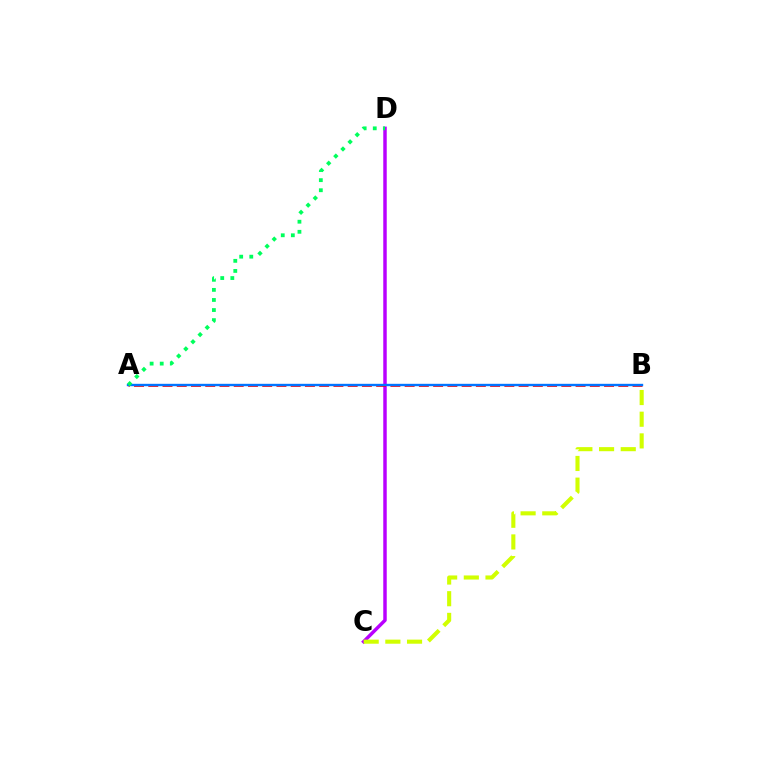{('C', 'D'): [{'color': '#b900ff', 'line_style': 'solid', 'thickness': 2.5}], ('A', 'B'): [{'color': '#ff0000', 'line_style': 'dashed', 'thickness': 1.93}, {'color': '#0074ff', 'line_style': 'solid', 'thickness': 1.71}], ('B', 'C'): [{'color': '#d1ff00', 'line_style': 'dashed', 'thickness': 2.95}], ('A', 'D'): [{'color': '#00ff5c', 'line_style': 'dotted', 'thickness': 2.74}]}